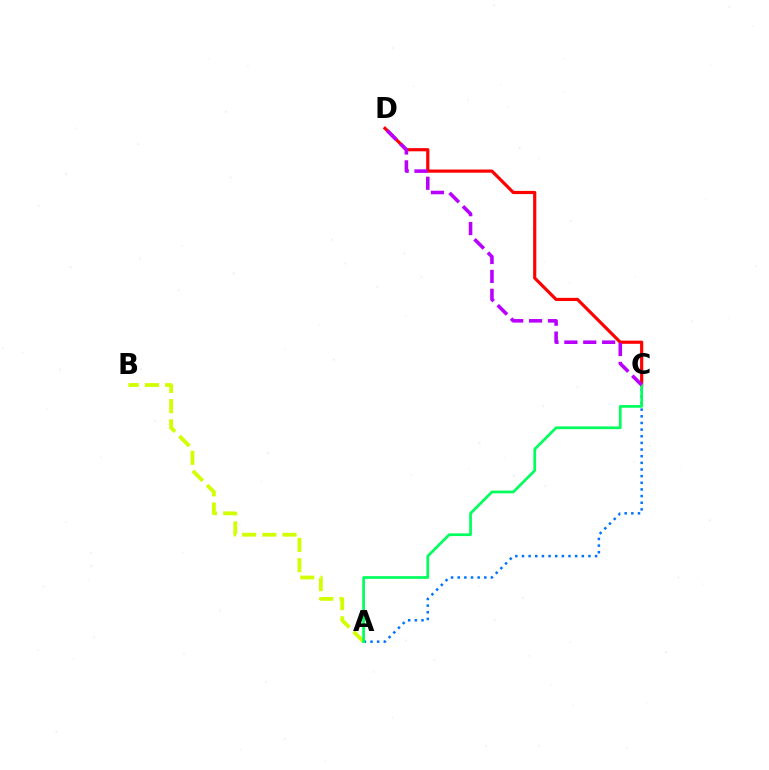{('A', 'B'): [{'color': '#d1ff00', 'line_style': 'dashed', 'thickness': 2.74}], ('A', 'C'): [{'color': '#0074ff', 'line_style': 'dotted', 'thickness': 1.81}, {'color': '#00ff5c', 'line_style': 'solid', 'thickness': 1.95}], ('C', 'D'): [{'color': '#ff0000', 'line_style': 'solid', 'thickness': 2.29}, {'color': '#b900ff', 'line_style': 'dashed', 'thickness': 2.57}]}